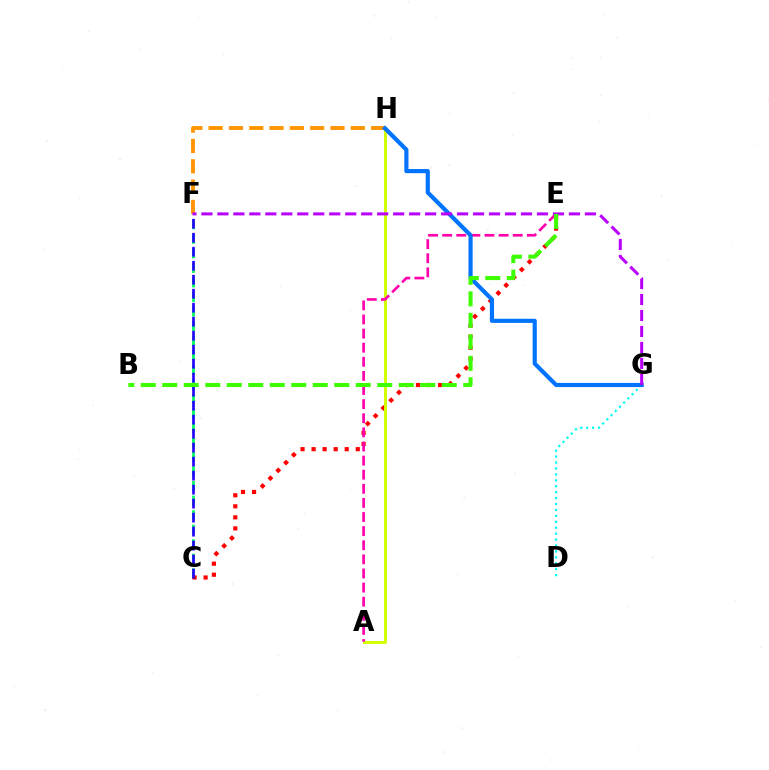{('C', 'F'): [{'color': '#00ff5c', 'line_style': 'dashed', 'thickness': 1.98}, {'color': '#2500ff', 'line_style': 'dashed', 'thickness': 1.9}], ('C', 'E'): [{'color': '#ff0000', 'line_style': 'dotted', 'thickness': 3.0}], ('D', 'G'): [{'color': '#00fff6', 'line_style': 'dotted', 'thickness': 1.61}], ('F', 'H'): [{'color': '#ff9400', 'line_style': 'dashed', 'thickness': 2.76}], ('A', 'H'): [{'color': '#d1ff00', 'line_style': 'solid', 'thickness': 2.1}], ('A', 'E'): [{'color': '#ff00ac', 'line_style': 'dashed', 'thickness': 1.92}], ('G', 'H'): [{'color': '#0074ff', 'line_style': 'solid', 'thickness': 2.99}], ('F', 'G'): [{'color': '#b900ff', 'line_style': 'dashed', 'thickness': 2.17}], ('B', 'E'): [{'color': '#3dff00', 'line_style': 'dashed', 'thickness': 2.92}]}